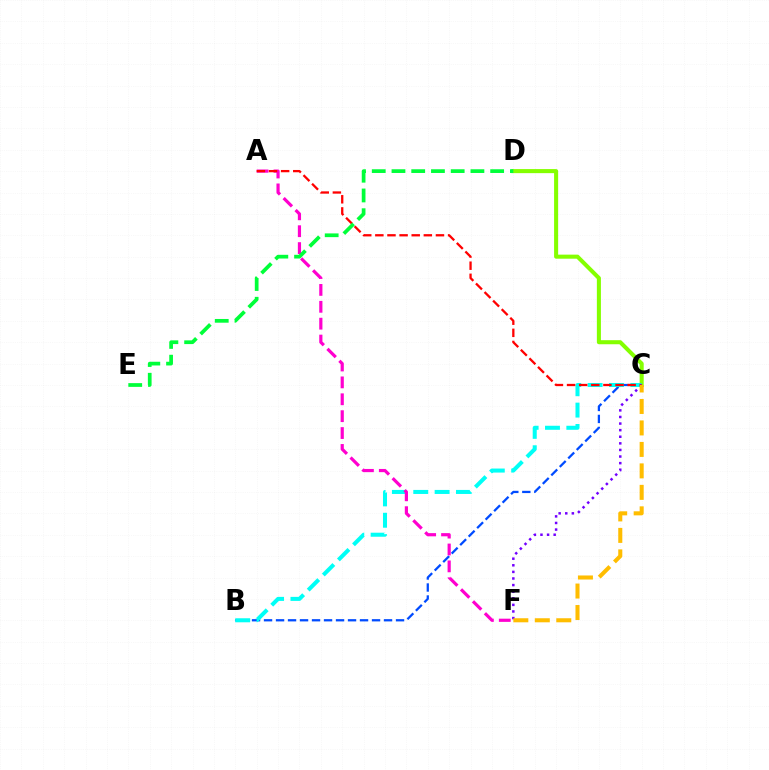{('C', 'D'): [{'color': '#84ff00', 'line_style': 'solid', 'thickness': 2.92}], ('B', 'C'): [{'color': '#004bff', 'line_style': 'dashed', 'thickness': 1.63}, {'color': '#00fff6', 'line_style': 'dashed', 'thickness': 2.9}], ('A', 'F'): [{'color': '#ff00cf', 'line_style': 'dashed', 'thickness': 2.29}], ('A', 'C'): [{'color': '#ff0000', 'line_style': 'dashed', 'thickness': 1.65}], ('C', 'F'): [{'color': '#7200ff', 'line_style': 'dotted', 'thickness': 1.79}, {'color': '#ffbd00', 'line_style': 'dashed', 'thickness': 2.92}], ('D', 'E'): [{'color': '#00ff39', 'line_style': 'dashed', 'thickness': 2.68}]}